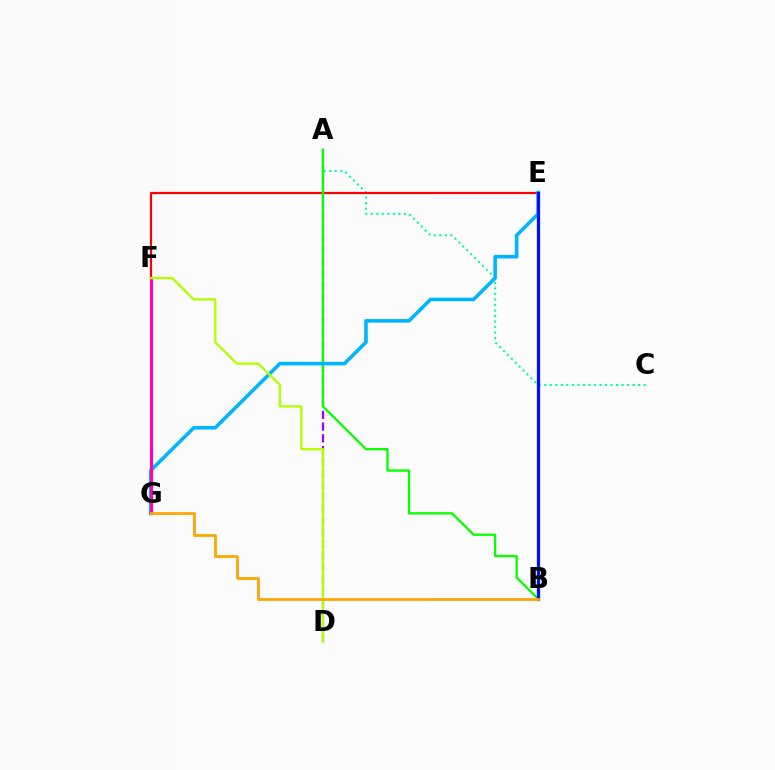{('A', 'C'): [{'color': '#00ff9d', 'line_style': 'dotted', 'thickness': 1.5}], ('A', 'D'): [{'color': '#9b00ff', 'line_style': 'dashed', 'thickness': 1.59}], ('E', 'F'): [{'color': '#ff0000', 'line_style': 'solid', 'thickness': 1.58}], ('A', 'B'): [{'color': '#08ff00', 'line_style': 'solid', 'thickness': 1.67}], ('E', 'G'): [{'color': '#00b5ff', 'line_style': 'solid', 'thickness': 2.58}], ('B', 'E'): [{'color': '#0010ff', 'line_style': 'solid', 'thickness': 2.34}], ('F', 'G'): [{'color': '#ff00bd', 'line_style': 'solid', 'thickness': 2.26}], ('D', 'F'): [{'color': '#b3ff00', 'line_style': 'solid', 'thickness': 1.68}], ('B', 'G'): [{'color': '#ffa500', 'line_style': 'solid', 'thickness': 1.98}]}